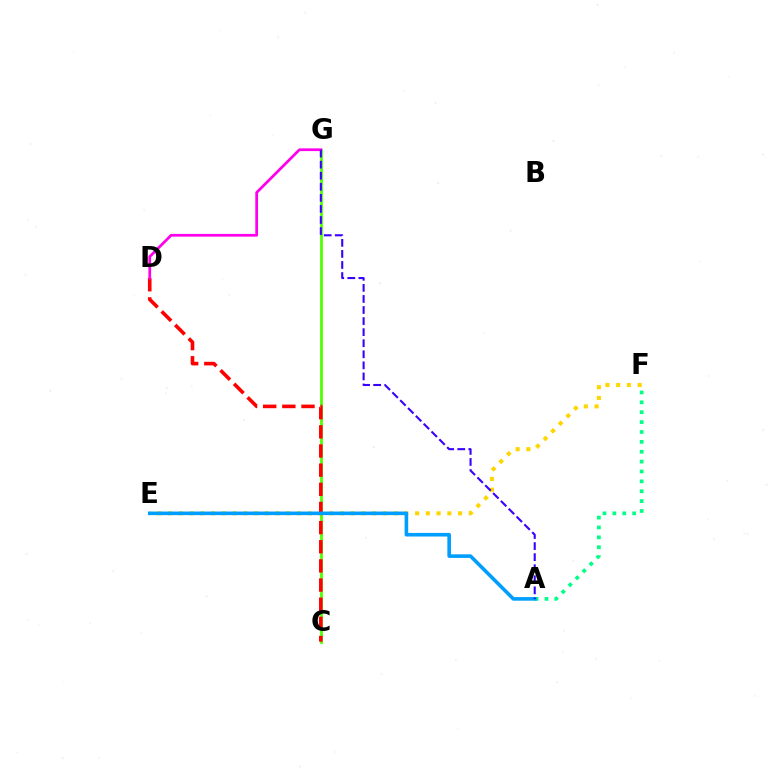{('C', 'G'): [{'color': '#4fff00', 'line_style': 'solid', 'thickness': 2.0}], ('E', 'F'): [{'color': '#ffd500', 'line_style': 'dotted', 'thickness': 2.92}], ('C', 'D'): [{'color': '#ff0000', 'line_style': 'dashed', 'thickness': 2.6}], ('A', 'F'): [{'color': '#00ff86', 'line_style': 'dotted', 'thickness': 2.68}], ('D', 'G'): [{'color': '#ff00ed', 'line_style': 'solid', 'thickness': 1.97}], ('A', 'E'): [{'color': '#009eff', 'line_style': 'solid', 'thickness': 2.59}], ('A', 'G'): [{'color': '#3700ff', 'line_style': 'dashed', 'thickness': 1.5}]}